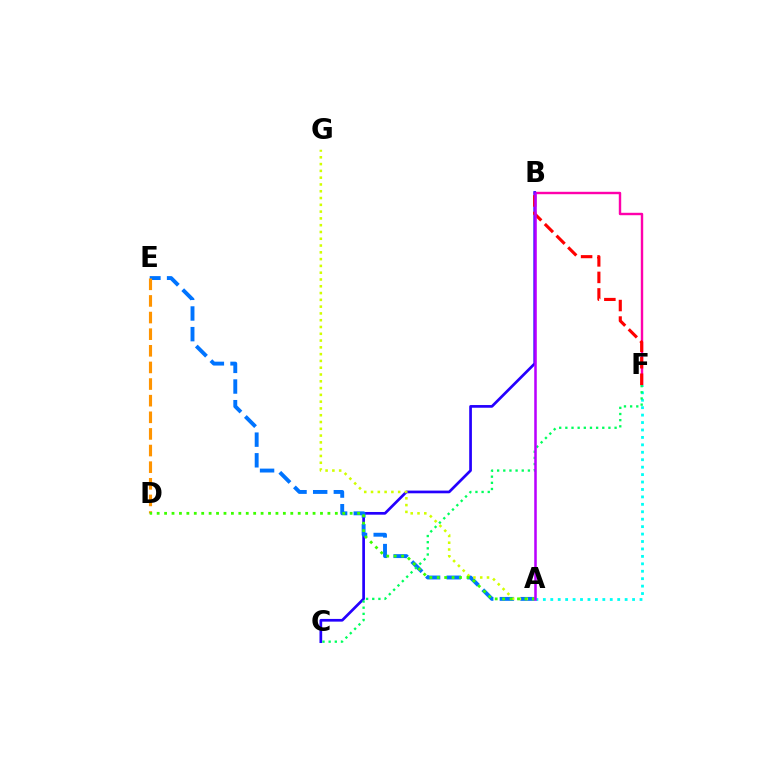{('B', 'F'): [{'color': '#ff00ac', 'line_style': 'solid', 'thickness': 1.74}, {'color': '#ff0000', 'line_style': 'dashed', 'thickness': 2.24}], ('B', 'C'): [{'color': '#2500ff', 'line_style': 'solid', 'thickness': 1.95}], ('A', 'E'): [{'color': '#0074ff', 'line_style': 'dashed', 'thickness': 2.81}], ('A', 'F'): [{'color': '#00fff6', 'line_style': 'dotted', 'thickness': 2.02}], ('A', 'G'): [{'color': '#d1ff00', 'line_style': 'dotted', 'thickness': 1.84}], ('D', 'E'): [{'color': '#ff9400', 'line_style': 'dashed', 'thickness': 2.26}], ('C', 'F'): [{'color': '#00ff5c', 'line_style': 'dotted', 'thickness': 1.67}], ('A', 'D'): [{'color': '#3dff00', 'line_style': 'dotted', 'thickness': 2.02}], ('A', 'B'): [{'color': '#b900ff', 'line_style': 'solid', 'thickness': 1.83}]}